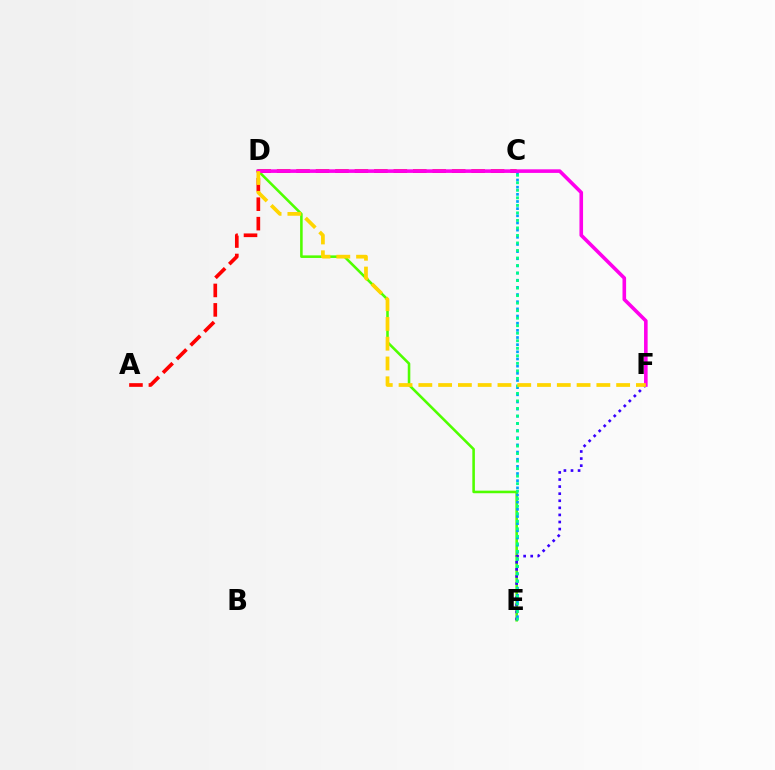{('A', 'C'): [{'color': '#ff0000', 'line_style': 'dashed', 'thickness': 2.64}], ('D', 'E'): [{'color': '#4fff00', 'line_style': 'solid', 'thickness': 1.85}], ('E', 'F'): [{'color': '#3700ff', 'line_style': 'dotted', 'thickness': 1.92}], ('C', 'E'): [{'color': '#009eff', 'line_style': 'dotted', 'thickness': 1.95}, {'color': '#00ff86', 'line_style': 'dotted', 'thickness': 2.04}], ('D', 'F'): [{'color': '#ff00ed', 'line_style': 'solid', 'thickness': 2.59}, {'color': '#ffd500', 'line_style': 'dashed', 'thickness': 2.69}]}